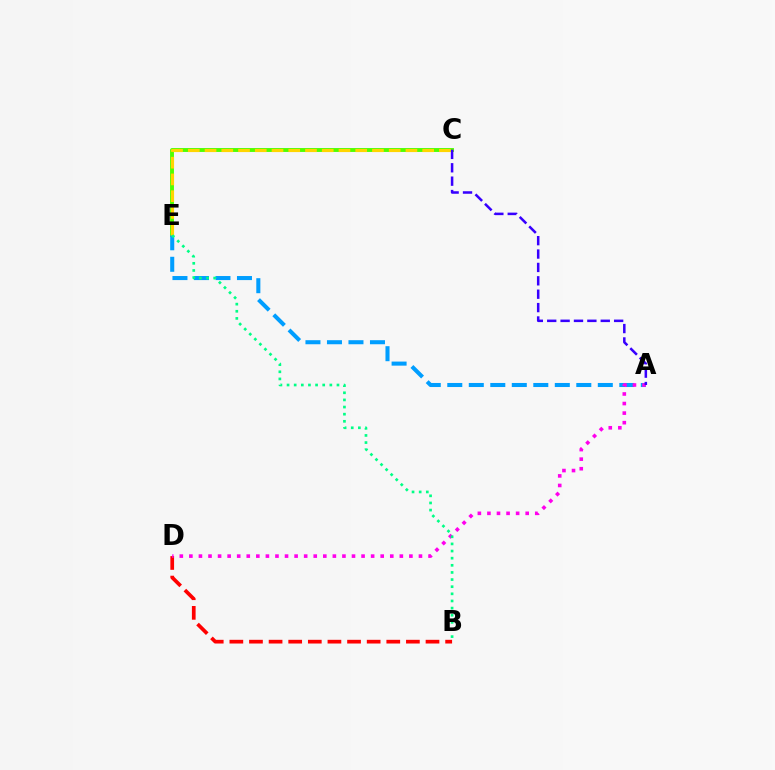{('C', 'E'): [{'color': '#4fff00', 'line_style': 'solid', 'thickness': 2.8}, {'color': '#ffd500', 'line_style': 'dashed', 'thickness': 2.27}], ('A', 'E'): [{'color': '#009eff', 'line_style': 'dashed', 'thickness': 2.92}], ('B', 'D'): [{'color': '#ff0000', 'line_style': 'dashed', 'thickness': 2.66}], ('A', 'D'): [{'color': '#ff00ed', 'line_style': 'dotted', 'thickness': 2.6}], ('A', 'C'): [{'color': '#3700ff', 'line_style': 'dashed', 'thickness': 1.82}], ('B', 'E'): [{'color': '#00ff86', 'line_style': 'dotted', 'thickness': 1.94}]}